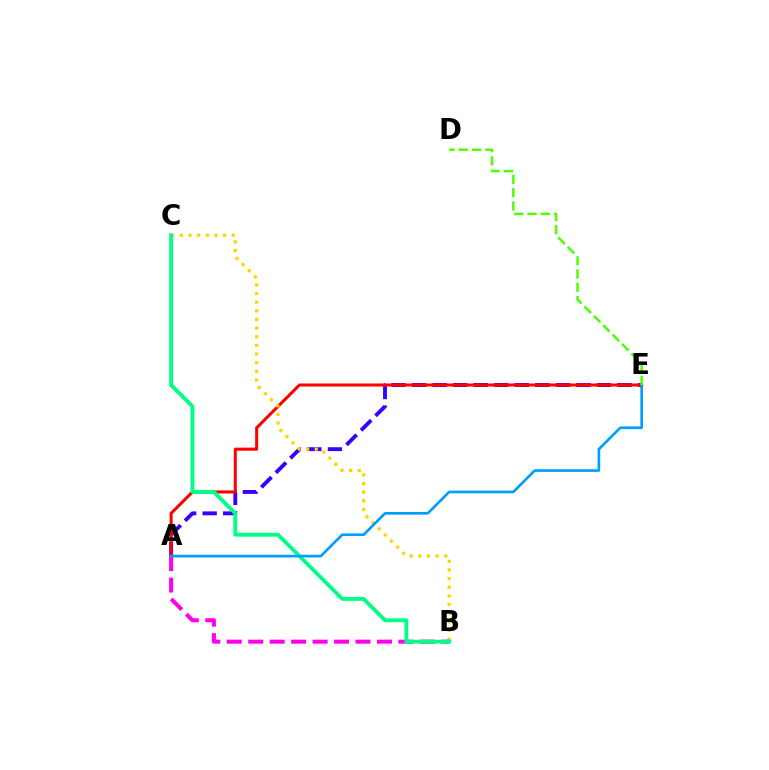{('A', 'E'): [{'color': '#3700ff', 'line_style': 'dashed', 'thickness': 2.79}, {'color': '#ff0000', 'line_style': 'solid', 'thickness': 2.19}, {'color': '#009eff', 'line_style': 'solid', 'thickness': 1.92}], ('B', 'C'): [{'color': '#ffd500', 'line_style': 'dotted', 'thickness': 2.35}, {'color': '#00ff86', 'line_style': 'solid', 'thickness': 2.77}], ('A', 'B'): [{'color': '#ff00ed', 'line_style': 'dashed', 'thickness': 2.91}], ('D', 'E'): [{'color': '#4fff00', 'line_style': 'dashed', 'thickness': 1.81}]}